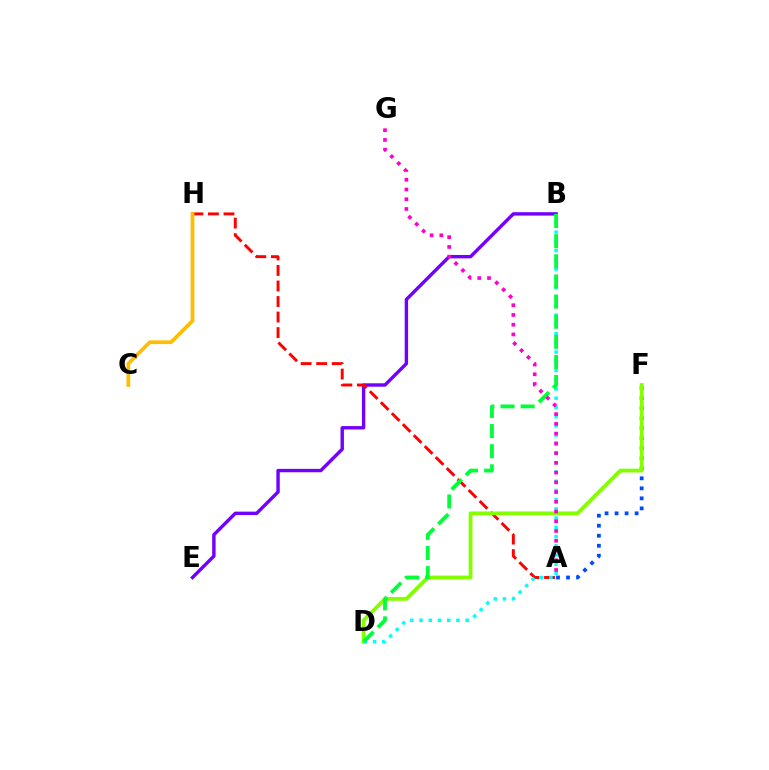{('B', 'E'): [{'color': '#7200ff', 'line_style': 'solid', 'thickness': 2.45}], ('A', 'H'): [{'color': '#ff0000', 'line_style': 'dashed', 'thickness': 2.11}], ('A', 'F'): [{'color': '#004bff', 'line_style': 'dotted', 'thickness': 2.72}], ('D', 'F'): [{'color': '#84ff00', 'line_style': 'solid', 'thickness': 2.73}], ('B', 'D'): [{'color': '#00fff6', 'line_style': 'dotted', 'thickness': 2.51}, {'color': '#00ff39', 'line_style': 'dashed', 'thickness': 2.73}], ('C', 'H'): [{'color': '#ffbd00', 'line_style': 'solid', 'thickness': 2.67}], ('A', 'G'): [{'color': '#ff00cf', 'line_style': 'dotted', 'thickness': 2.65}]}